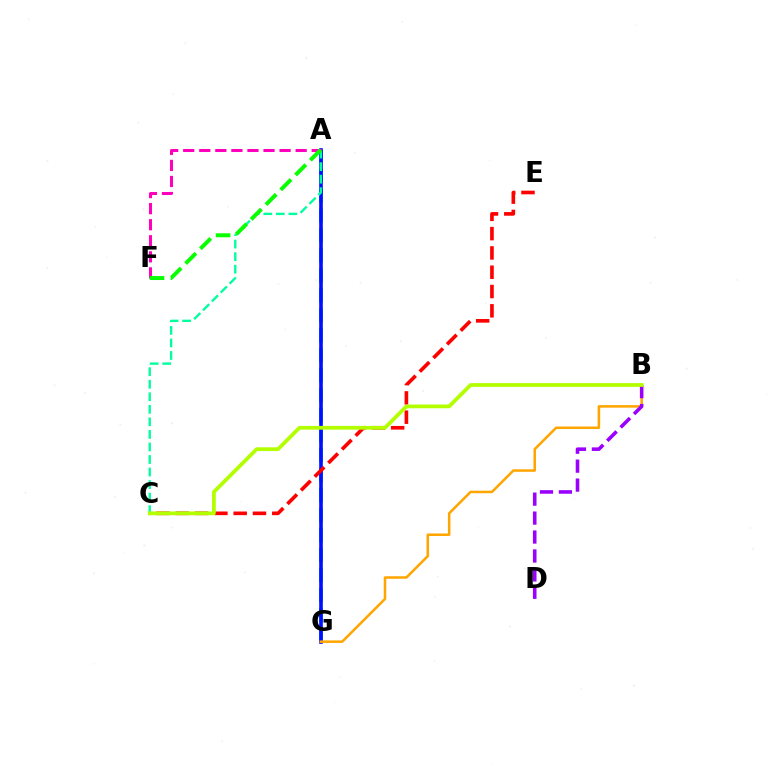{('A', 'G'): [{'color': '#00b5ff', 'line_style': 'dashed', 'thickness': 2.71}, {'color': '#0010ff', 'line_style': 'solid', 'thickness': 2.61}], ('C', 'E'): [{'color': '#ff0000', 'line_style': 'dashed', 'thickness': 2.62}], ('A', 'C'): [{'color': '#00ff9d', 'line_style': 'dashed', 'thickness': 1.7}], ('B', 'G'): [{'color': '#ffa500', 'line_style': 'solid', 'thickness': 1.82}], ('A', 'F'): [{'color': '#ff00bd', 'line_style': 'dashed', 'thickness': 2.18}, {'color': '#08ff00', 'line_style': 'dashed', 'thickness': 2.85}], ('B', 'D'): [{'color': '#9b00ff', 'line_style': 'dashed', 'thickness': 2.57}], ('B', 'C'): [{'color': '#b3ff00', 'line_style': 'solid', 'thickness': 2.7}]}